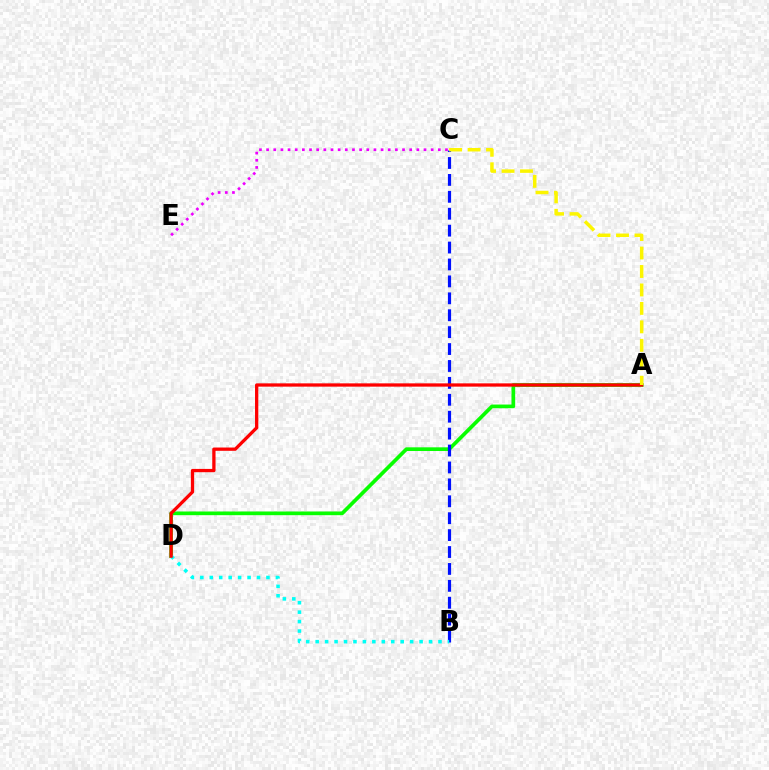{('A', 'D'): [{'color': '#08ff00', 'line_style': 'solid', 'thickness': 2.65}, {'color': '#ff0000', 'line_style': 'solid', 'thickness': 2.37}], ('B', 'C'): [{'color': '#0010ff', 'line_style': 'dashed', 'thickness': 2.3}], ('B', 'D'): [{'color': '#00fff6', 'line_style': 'dotted', 'thickness': 2.57}], ('C', 'E'): [{'color': '#ee00ff', 'line_style': 'dotted', 'thickness': 1.94}], ('A', 'C'): [{'color': '#fcf500', 'line_style': 'dashed', 'thickness': 2.51}]}